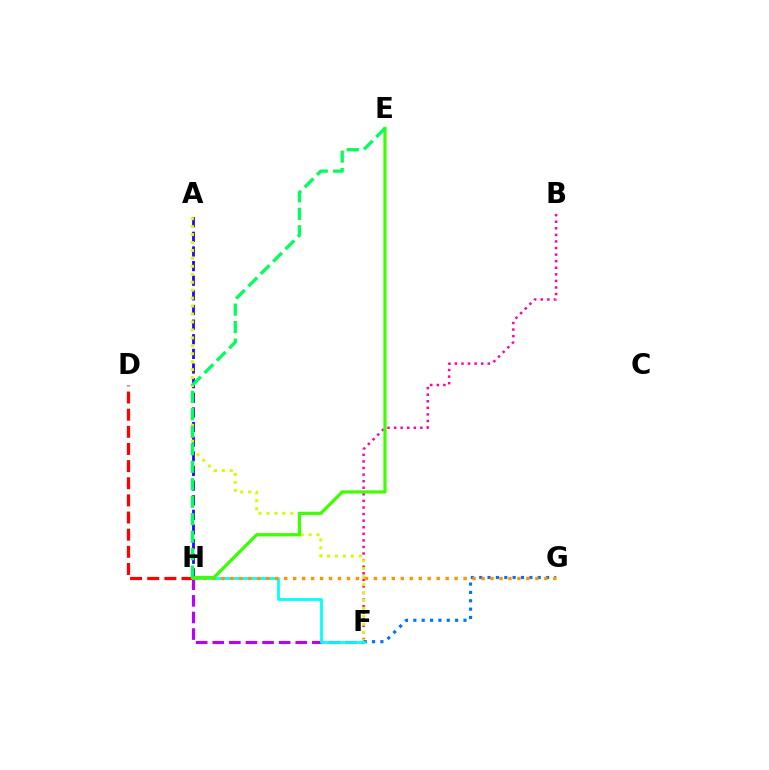{('F', 'H'): [{'color': '#b900ff', 'line_style': 'dashed', 'thickness': 2.25}, {'color': '#00fff6', 'line_style': 'solid', 'thickness': 1.97}], ('B', 'F'): [{'color': '#ff00ac', 'line_style': 'dotted', 'thickness': 1.79}], ('A', 'H'): [{'color': '#2500ff', 'line_style': 'dashed', 'thickness': 1.99}], ('A', 'F'): [{'color': '#d1ff00', 'line_style': 'dotted', 'thickness': 2.16}], ('D', 'H'): [{'color': '#ff0000', 'line_style': 'dashed', 'thickness': 2.33}], ('F', 'G'): [{'color': '#0074ff', 'line_style': 'dotted', 'thickness': 2.27}], ('G', 'H'): [{'color': '#ff9400', 'line_style': 'dotted', 'thickness': 2.44}], ('E', 'H'): [{'color': '#3dff00', 'line_style': 'solid', 'thickness': 2.32}, {'color': '#00ff5c', 'line_style': 'dashed', 'thickness': 2.38}]}